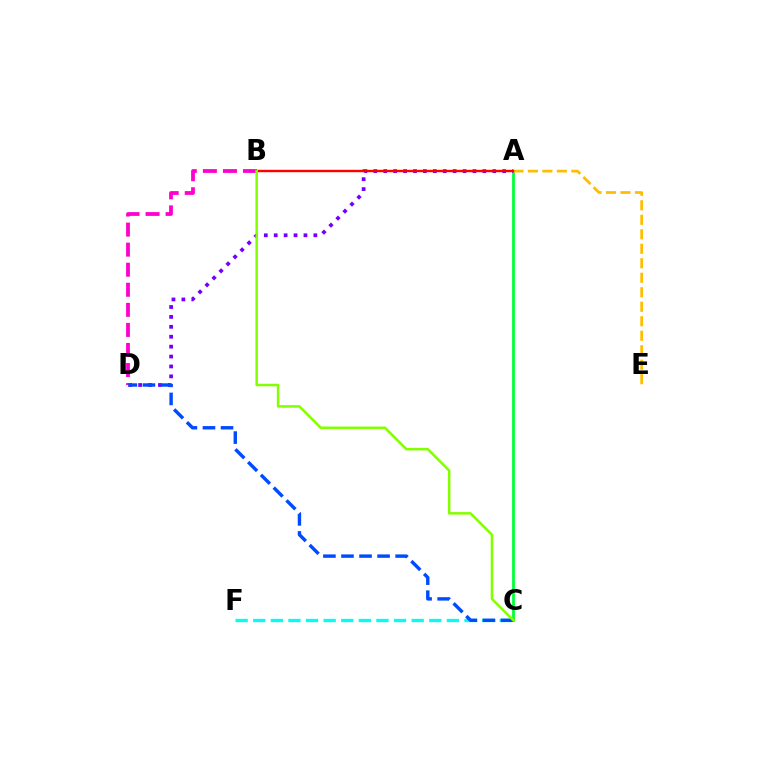{('A', 'C'): [{'color': '#00ff39', 'line_style': 'solid', 'thickness': 2.0}], ('A', 'D'): [{'color': '#7200ff', 'line_style': 'dotted', 'thickness': 2.69}], ('A', 'E'): [{'color': '#ffbd00', 'line_style': 'dashed', 'thickness': 1.97}], ('C', 'F'): [{'color': '#00fff6', 'line_style': 'dashed', 'thickness': 2.39}], ('A', 'B'): [{'color': '#ff0000', 'line_style': 'solid', 'thickness': 1.73}], ('B', 'D'): [{'color': '#ff00cf', 'line_style': 'dashed', 'thickness': 2.73}], ('C', 'D'): [{'color': '#004bff', 'line_style': 'dashed', 'thickness': 2.45}], ('B', 'C'): [{'color': '#84ff00', 'line_style': 'solid', 'thickness': 1.81}]}